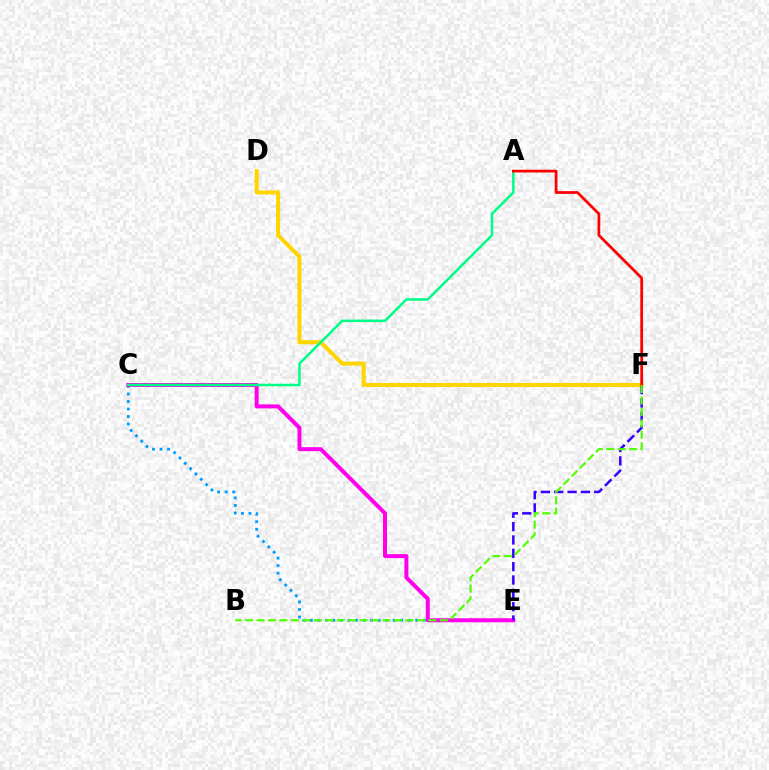{('C', 'E'): [{'color': '#009eff', 'line_style': 'dotted', 'thickness': 2.05}, {'color': '#ff00ed', 'line_style': 'solid', 'thickness': 2.87}], ('D', 'F'): [{'color': '#ffd500', 'line_style': 'solid', 'thickness': 2.9}], ('E', 'F'): [{'color': '#3700ff', 'line_style': 'dashed', 'thickness': 1.81}], ('A', 'C'): [{'color': '#00ff86', 'line_style': 'solid', 'thickness': 1.82}], ('A', 'F'): [{'color': '#ff0000', 'line_style': 'solid', 'thickness': 1.98}], ('B', 'F'): [{'color': '#4fff00', 'line_style': 'dashed', 'thickness': 1.56}]}